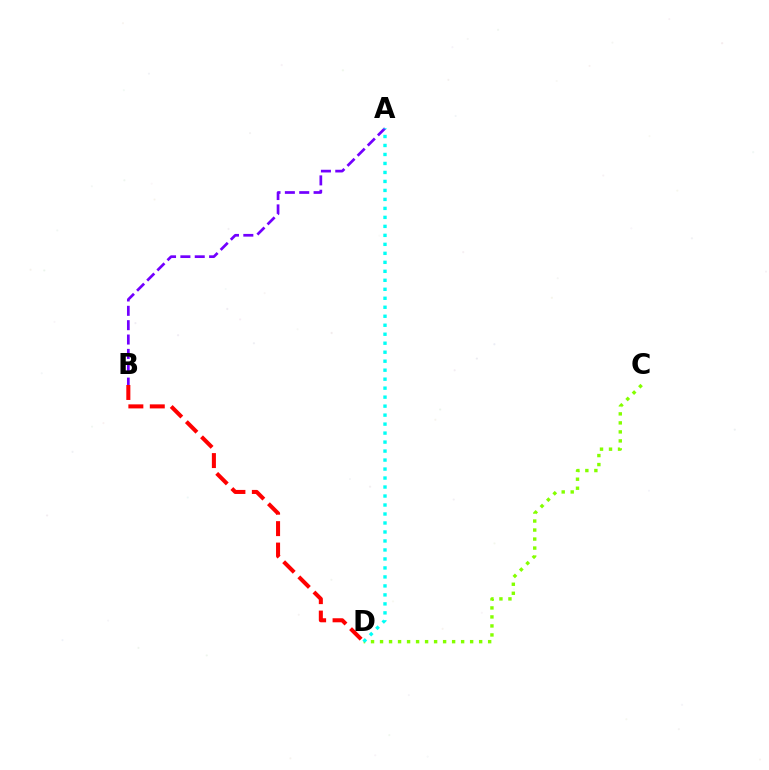{('C', 'D'): [{'color': '#84ff00', 'line_style': 'dotted', 'thickness': 2.45}], ('A', 'B'): [{'color': '#7200ff', 'line_style': 'dashed', 'thickness': 1.95}], ('B', 'D'): [{'color': '#ff0000', 'line_style': 'dashed', 'thickness': 2.91}], ('A', 'D'): [{'color': '#00fff6', 'line_style': 'dotted', 'thickness': 2.44}]}